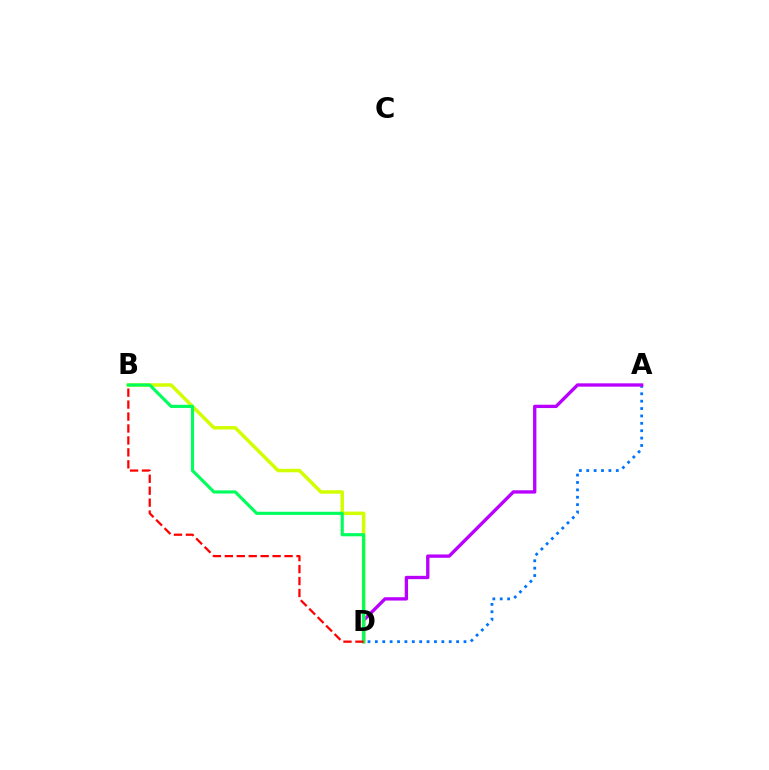{('A', 'D'): [{'color': '#0074ff', 'line_style': 'dotted', 'thickness': 2.01}, {'color': '#b900ff', 'line_style': 'solid', 'thickness': 2.4}], ('B', 'D'): [{'color': '#d1ff00', 'line_style': 'solid', 'thickness': 2.51}, {'color': '#00ff5c', 'line_style': 'solid', 'thickness': 2.26}, {'color': '#ff0000', 'line_style': 'dashed', 'thickness': 1.62}]}